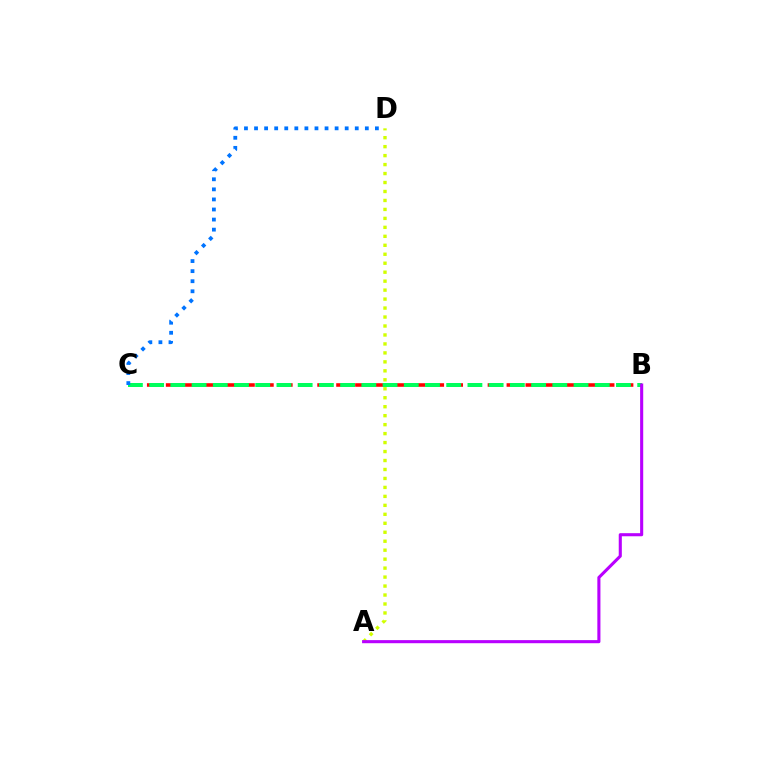{('B', 'C'): [{'color': '#ff0000', 'line_style': 'dashed', 'thickness': 2.57}, {'color': '#00ff5c', 'line_style': 'dashed', 'thickness': 2.88}], ('A', 'D'): [{'color': '#d1ff00', 'line_style': 'dotted', 'thickness': 2.44}], ('A', 'B'): [{'color': '#b900ff', 'line_style': 'solid', 'thickness': 2.22}], ('C', 'D'): [{'color': '#0074ff', 'line_style': 'dotted', 'thickness': 2.74}]}